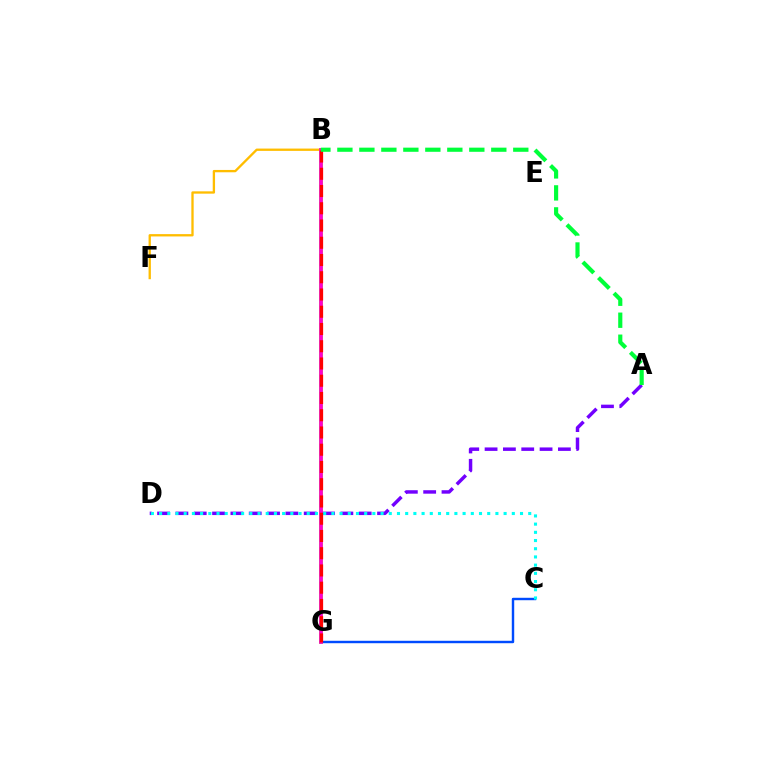{('B', 'F'): [{'color': '#ffbd00', 'line_style': 'solid', 'thickness': 1.67}], ('B', 'G'): [{'color': '#84ff00', 'line_style': 'solid', 'thickness': 2.66}, {'color': '#ff00cf', 'line_style': 'solid', 'thickness': 2.65}, {'color': '#ff0000', 'line_style': 'dashed', 'thickness': 2.34}], ('A', 'D'): [{'color': '#7200ff', 'line_style': 'dashed', 'thickness': 2.49}], ('C', 'G'): [{'color': '#004bff', 'line_style': 'solid', 'thickness': 1.75}], ('C', 'D'): [{'color': '#00fff6', 'line_style': 'dotted', 'thickness': 2.23}], ('A', 'B'): [{'color': '#00ff39', 'line_style': 'dashed', 'thickness': 2.99}]}